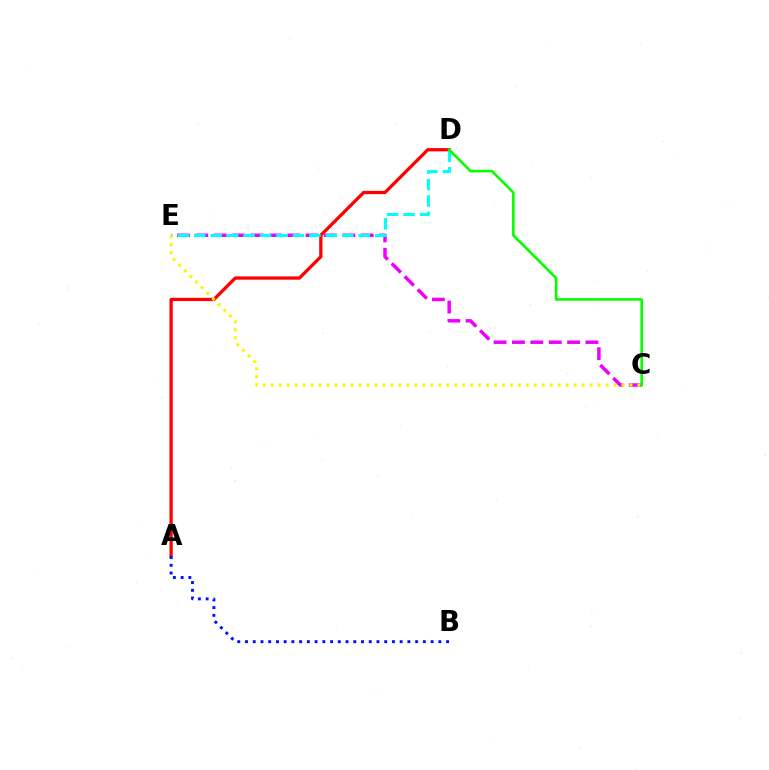{('A', 'D'): [{'color': '#ff0000', 'line_style': 'solid', 'thickness': 2.35}], ('C', 'E'): [{'color': '#ee00ff', 'line_style': 'dashed', 'thickness': 2.5}, {'color': '#fcf500', 'line_style': 'dotted', 'thickness': 2.17}], ('A', 'B'): [{'color': '#0010ff', 'line_style': 'dotted', 'thickness': 2.1}], ('D', 'E'): [{'color': '#00fff6', 'line_style': 'dashed', 'thickness': 2.23}], ('C', 'D'): [{'color': '#08ff00', 'line_style': 'solid', 'thickness': 1.9}]}